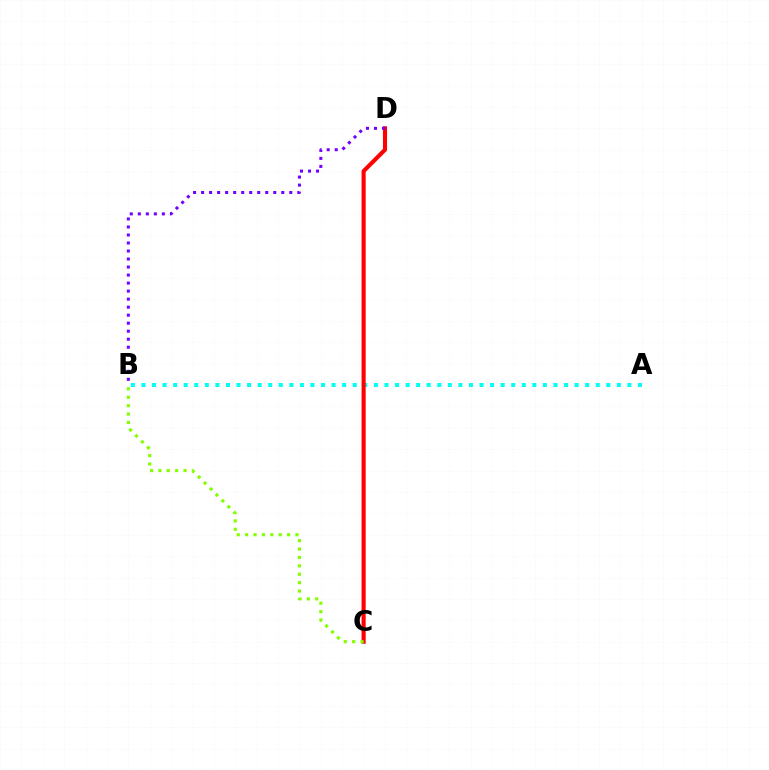{('A', 'B'): [{'color': '#00fff6', 'line_style': 'dotted', 'thickness': 2.87}], ('C', 'D'): [{'color': '#ff0000', 'line_style': 'solid', 'thickness': 2.95}], ('B', 'C'): [{'color': '#84ff00', 'line_style': 'dotted', 'thickness': 2.28}], ('B', 'D'): [{'color': '#7200ff', 'line_style': 'dotted', 'thickness': 2.18}]}